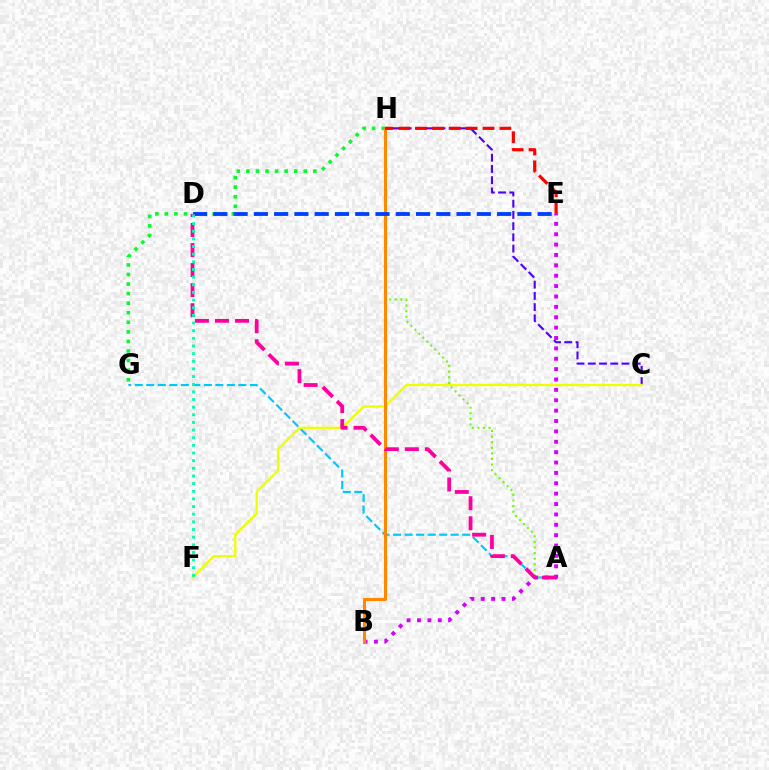{('C', 'H'): [{'color': '#4f00ff', 'line_style': 'dashed', 'thickness': 1.53}], ('A', 'G'): [{'color': '#00c7ff', 'line_style': 'dashed', 'thickness': 1.56}], ('C', 'F'): [{'color': '#eeff00', 'line_style': 'solid', 'thickness': 1.66}], ('G', 'H'): [{'color': '#00ff27', 'line_style': 'dotted', 'thickness': 2.6}], ('A', 'H'): [{'color': '#66ff00', 'line_style': 'dotted', 'thickness': 1.52}], ('B', 'E'): [{'color': '#d600ff', 'line_style': 'dotted', 'thickness': 2.82}], ('B', 'H'): [{'color': '#ff8800', 'line_style': 'solid', 'thickness': 2.22}], ('D', 'E'): [{'color': '#003fff', 'line_style': 'dashed', 'thickness': 2.75}], ('A', 'D'): [{'color': '#ff00a0', 'line_style': 'dashed', 'thickness': 2.72}], ('E', 'H'): [{'color': '#ff0000', 'line_style': 'dashed', 'thickness': 2.29}], ('D', 'F'): [{'color': '#00ffaf', 'line_style': 'dotted', 'thickness': 2.08}]}